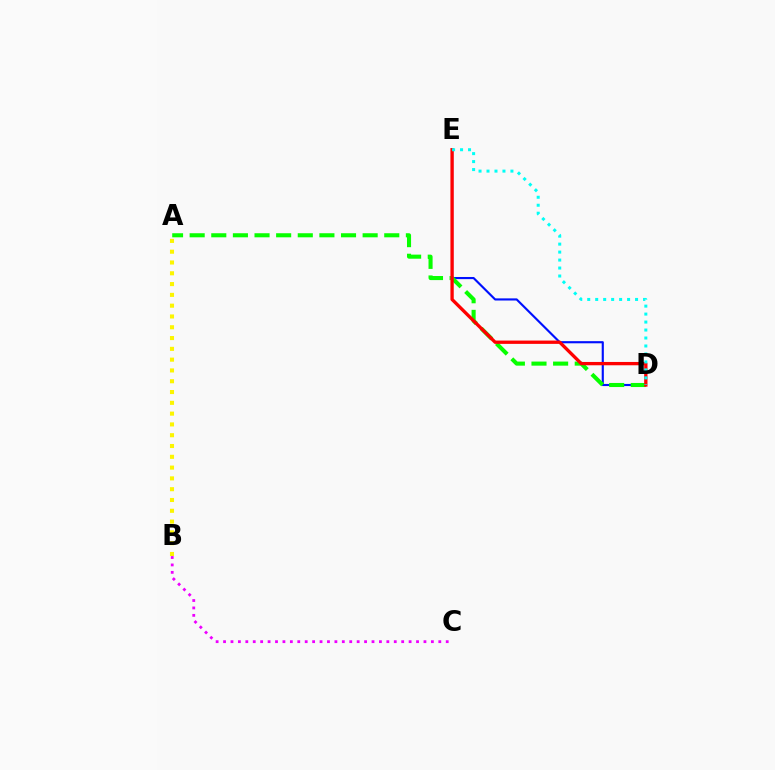{('D', 'E'): [{'color': '#0010ff', 'line_style': 'solid', 'thickness': 1.54}, {'color': '#ff0000', 'line_style': 'solid', 'thickness': 2.39}, {'color': '#00fff6', 'line_style': 'dotted', 'thickness': 2.17}], ('B', 'C'): [{'color': '#ee00ff', 'line_style': 'dotted', 'thickness': 2.02}], ('A', 'D'): [{'color': '#08ff00', 'line_style': 'dashed', 'thickness': 2.94}], ('A', 'B'): [{'color': '#fcf500', 'line_style': 'dotted', 'thickness': 2.93}]}